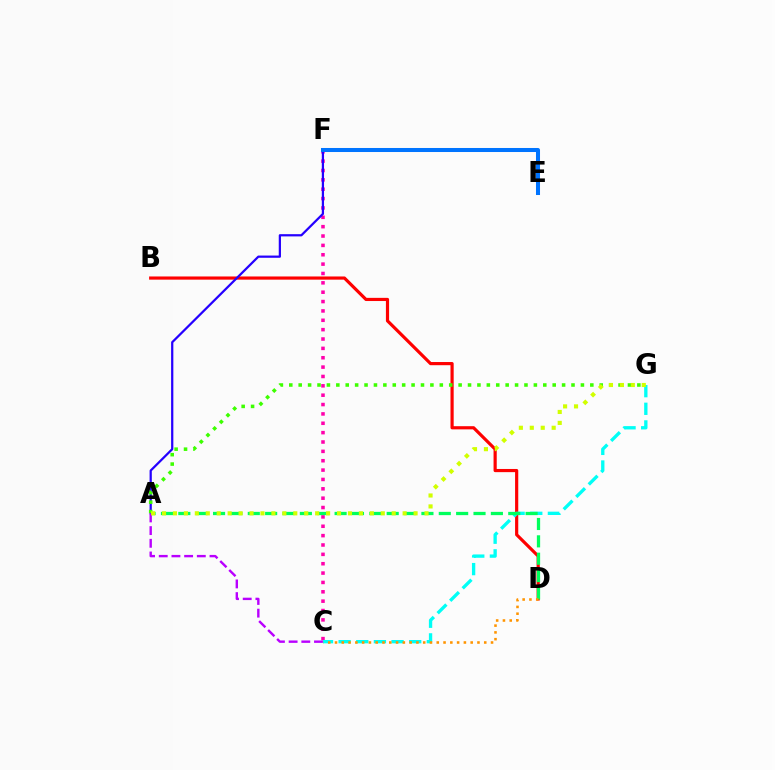{('B', 'D'): [{'color': '#ff0000', 'line_style': 'solid', 'thickness': 2.29}], ('C', 'F'): [{'color': '#ff00ac', 'line_style': 'dotted', 'thickness': 2.54}], ('A', 'F'): [{'color': '#2500ff', 'line_style': 'solid', 'thickness': 1.61}], ('A', 'G'): [{'color': '#3dff00', 'line_style': 'dotted', 'thickness': 2.56}, {'color': '#d1ff00', 'line_style': 'dotted', 'thickness': 2.97}], ('C', 'G'): [{'color': '#00fff6', 'line_style': 'dashed', 'thickness': 2.4}], ('A', 'D'): [{'color': '#00ff5c', 'line_style': 'dashed', 'thickness': 2.36}], ('A', 'C'): [{'color': '#b900ff', 'line_style': 'dashed', 'thickness': 1.72}], ('E', 'F'): [{'color': '#0074ff', 'line_style': 'solid', 'thickness': 2.9}], ('C', 'D'): [{'color': '#ff9400', 'line_style': 'dotted', 'thickness': 1.84}]}